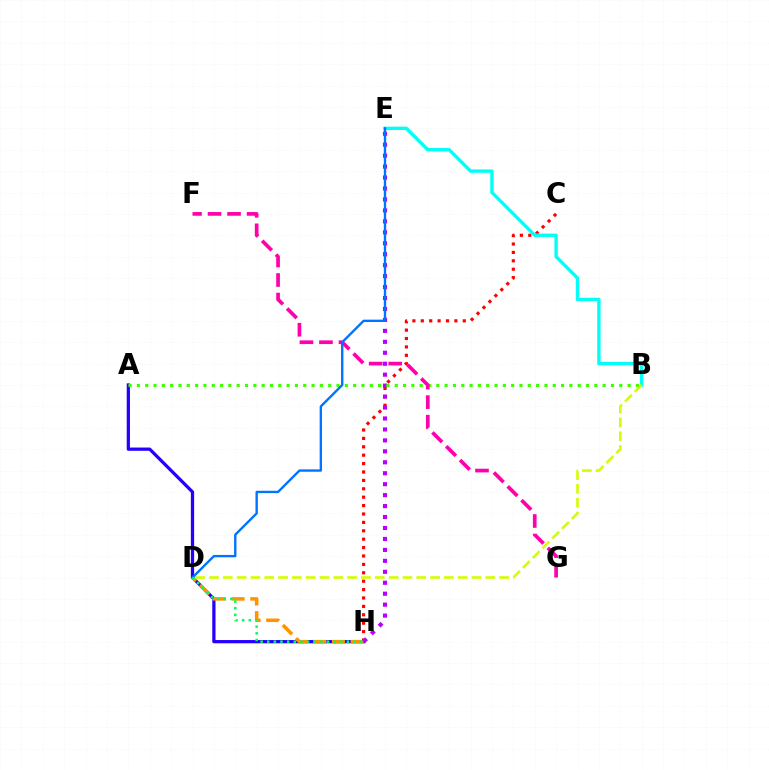{('C', 'H'): [{'color': '#ff0000', 'line_style': 'dotted', 'thickness': 2.28}], ('B', 'E'): [{'color': '#00fff6', 'line_style': 'solid', 'thickness': 2.43}], ('A', 'H'): [{'color': '#2500ff', 'line_style': 'solid', 'thickness': 2.34}], ('D', 'H'): [{'color': '#ff9400', 'line_style': 'dashed', 'thickness': 2.53}, {'color': '#00ff5c', 'line_style': 'dotted', 'thickness': 1.8}], ('E', 'H'): [{'color': '#b900ff', 'line_style': 'dotted', 'thickness': 2.98}], ('A', 'B'): [{'color': '#3dff00', 'line_style': 'dotted', 'thickness': 2.26}], ('F', 'G'): [{'color': '#ff00ac', 'line_style': 'dashed', 'thickness': 2.65}], ('B', 'D'): [{'color': '#d1ff00', 'line_style': 'dashed', 'thickness': 1.88}], ('D', 'E'): [{'color': '#0074ff', 'line_style': 'solid', 'thickness': 1.71}]}